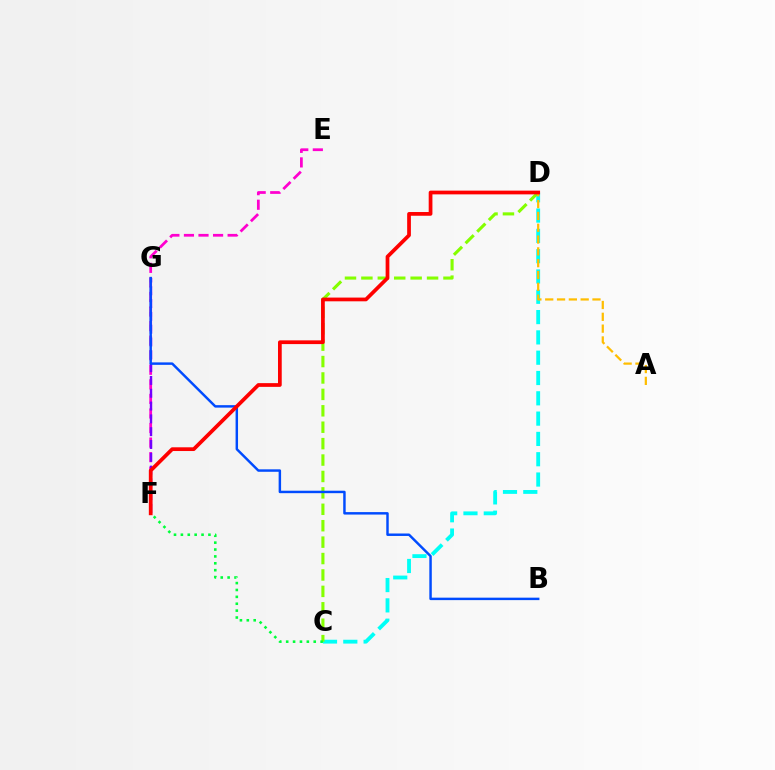{('C', 'D'): [{'color': '#00fff6', 'line_style': 'dashed', 'thickness': 2.76}, {'color': '#84ff00', 'line_style': 'dashed', 'thickness': 2.23}], ('E', 'F'): [{'color': '#ff00cf', 'line_style': 'dashed', 'thickness': 1.98}], ('A', 'D'): [{'color': '#ffbd00', 'line_style': 'dashed', 'thickness': 1.61}], ('F', 'G'): [{'color': '#7200ff', 'line_style': 'dashed', 'thickness': 1.74}], ('B', 'G'): [{'color': '#004bff', 'line_style': 'solid', 'thickness': 1.77}], ('D', 'F'): [{'color': '#ff0000', 'line_style': 'solid', 'thickness': 2.69}], ('C', 'F'): [{'color': '#00ff39', 'line_style': 'dotted', 'thickness': 1.87}]}